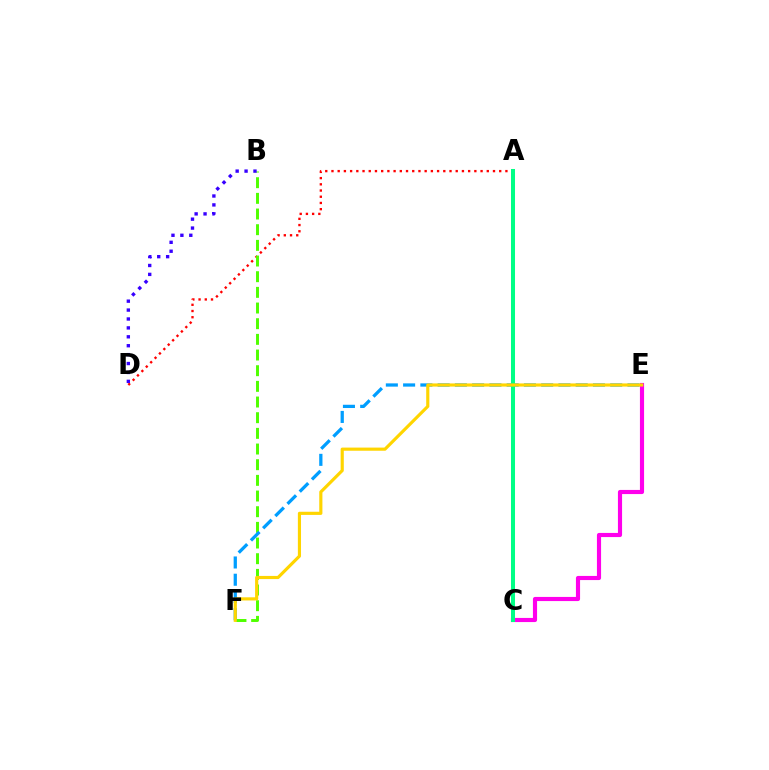{('A', 'D'): [{'color': '#ff0000', 'line_style': 'dotted', 'thickness': 1.69}], ('B', 'F'): [{'color': '#4fff00', 'line_style': 'dashed', 'thickness': 2.13}], ('C', 'E'): [{'color': '#ff00ed', 'line_style': 'solid', 'thickness': 2.98}], ('B', 'D'): [{'color': '#3700ff', 'line_style': 'dotted', 'thickness': 2.42}], ('E', 'F'): [{'color': '#009eff', 'line_style': 'dashed', 'thickness': 2.34}, {'color': '#ffd500', 'line_style': 'solid', 'thickness': 2.27}], ('A', 'C'): [{'color': '#00ff86', 'line_style': 'solid', 'thickness': 2.89}]}